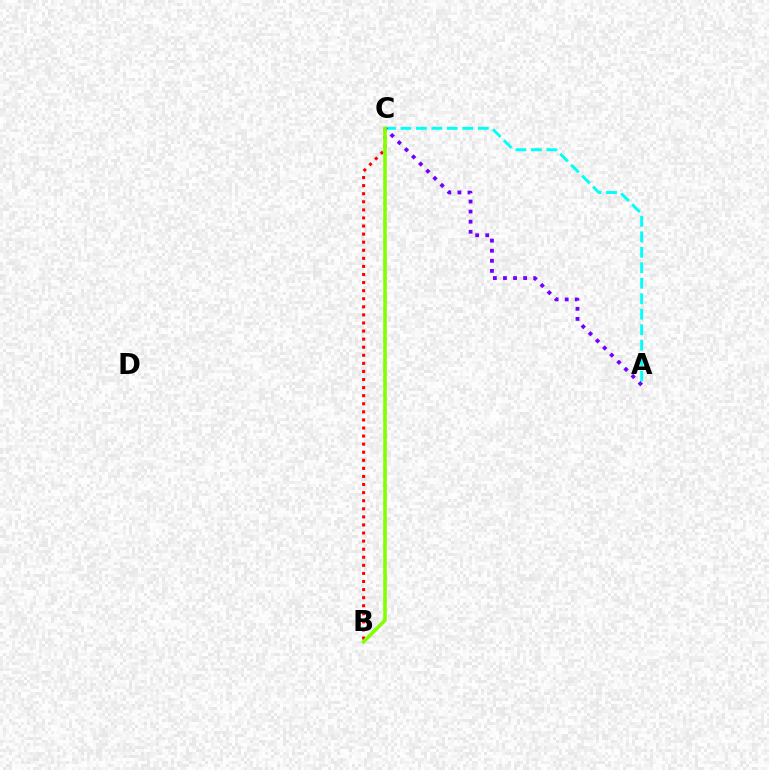{('B', 'C'): [{'color': '#ff0000', 'line_style': 'dotted', 'thickness': 2.2}, {'color': '#84ff00', 'line_style': 'solid', 'thickness': 2.6}], ('A', 'C'): [{'color': '#00fff6', 'line_style': 'dashed', 'thickness': 2.1}, {'color': '#7200ff', 'line_style': 'dotted', 'thickness': 2.74}]}